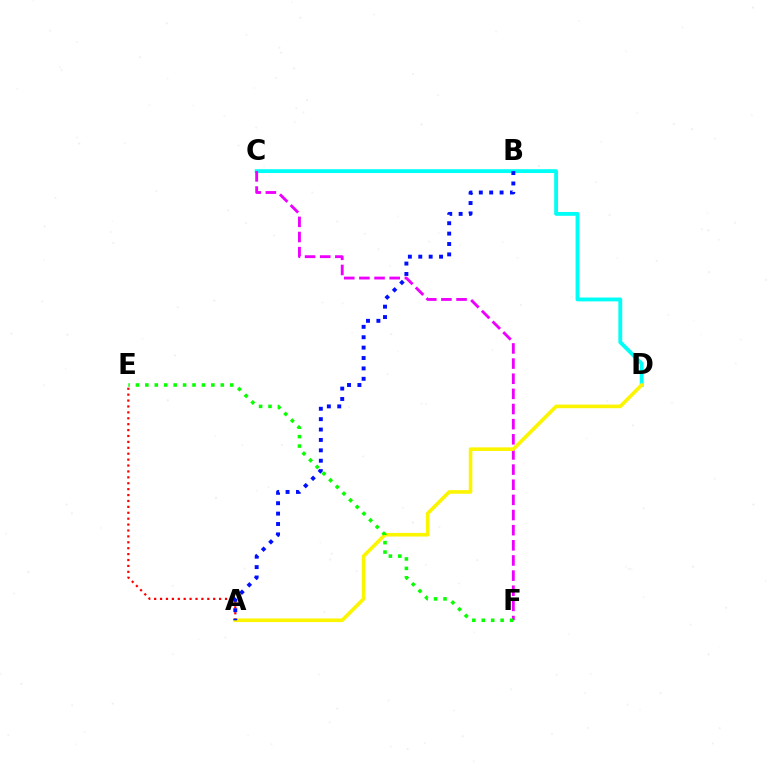{('A', 'E'): [{'color': '#ff0000', 'line_style': 'dotted', 'thickness': 1.6}], ('C', 'D'): [{'color': '#00fff6', 'line_style': 'solid', 'thickness': 2.77}], ('C', 'F'): [{'color': '#ee00ff', 'line_style': 'dashed', 'thickness': 2.06}], ('A', 'D'): [{'color': '#fcf500', 'line_style': 'solid', 'thickness': 2.6}], ('A', 'B'): [{'color': '#0010ff', 'line_style': 'dotted', 'thickness': 2.82}], ('E', 'F'): [{'color': '#08ff00', 'line_style': 'dotted', 'thickness': 2.56}]}